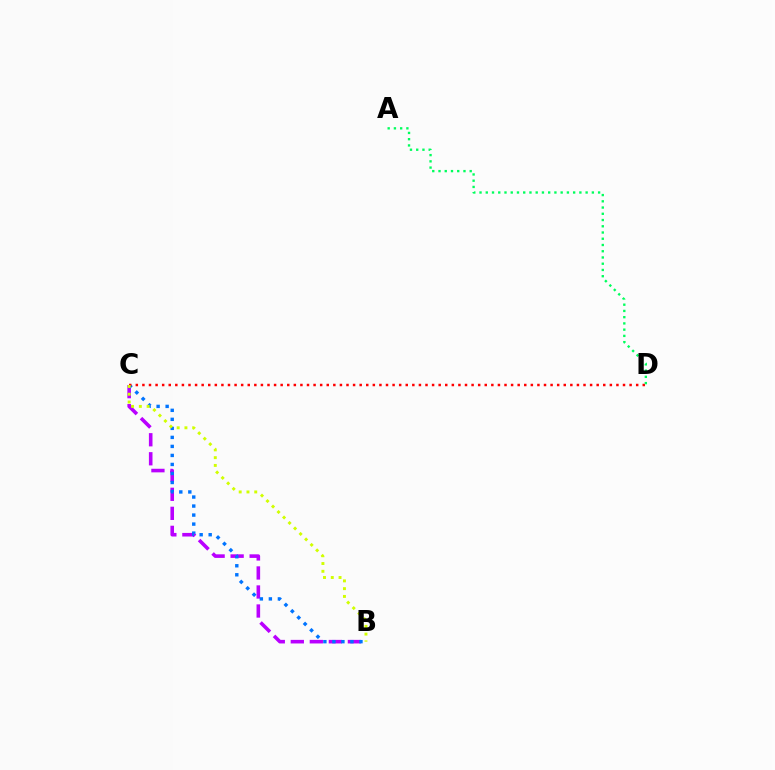{('B', 'C'): [{'color': '#b900ff', 'line_style': 'dashed', 'thickness': 2.58}, {'color': '#0074ff', 'line_style': 'dotted', 'thickness': 2.45}, {'color': '#d1ff00', 'line_style': 'dotted', 'thickness': 2.11}], ('C', 'D'): [{'color': '#ff0000', 'line_style': 'dotted', 'thickness': 1.79}], ('A', 'D'): [{'color': '#00ff5c', 'line_style': 'dotted', 'thickness': 1.7}]}